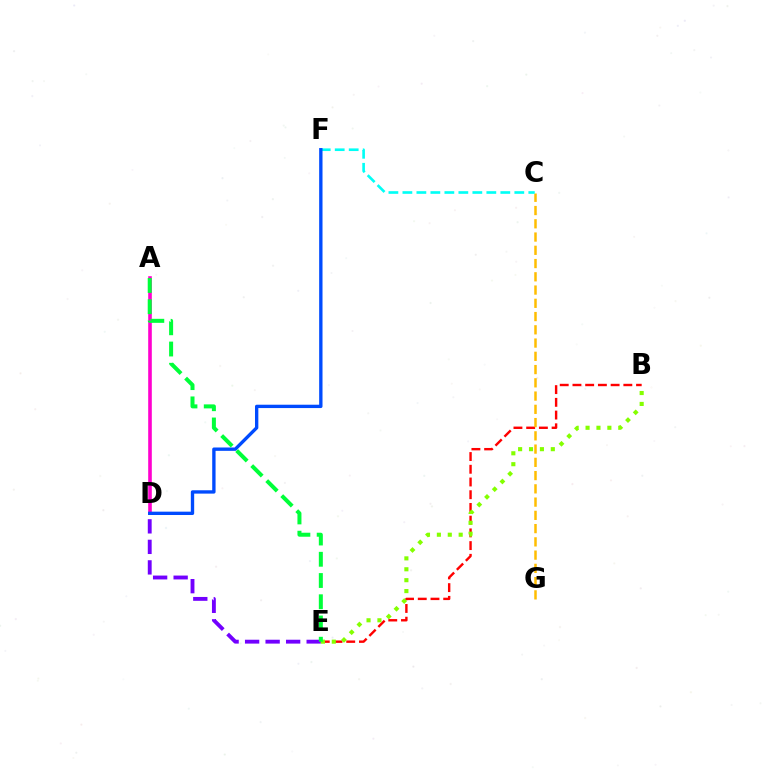{('D', 'E'): [{'color': '#7200ff', 'line_style': 'dashed', 'thickness': 2.79}], ('B', 'E'): [{'color': '#ff0000', 'line_style': 'dashed', 'thickness': 1.73}, {'color': '#84ff00', 'line_style': 'dotted', 'thickness': 2.96}], ('C', 'G'): [{'color': '#ffbd00', 'line_style': 'dashed', 'thickness': 1.8}], ('A', 'D'): [{'color': '#ff00cf', 'line_style': 'solid', 'thickness': 2.6}], ('C', 'F'): [{'color': '#00fff6', 'line_style': 'dashed', 'thickness': 1.9}], ('D', 'F'): [{'color': '#004bff', 'line_style': 'solid', 'thickness': 2.41}], ('A', 'E'): [{'color': '#00ff39', 'line_style': 'dashed', 'thickness': 2.89}]}